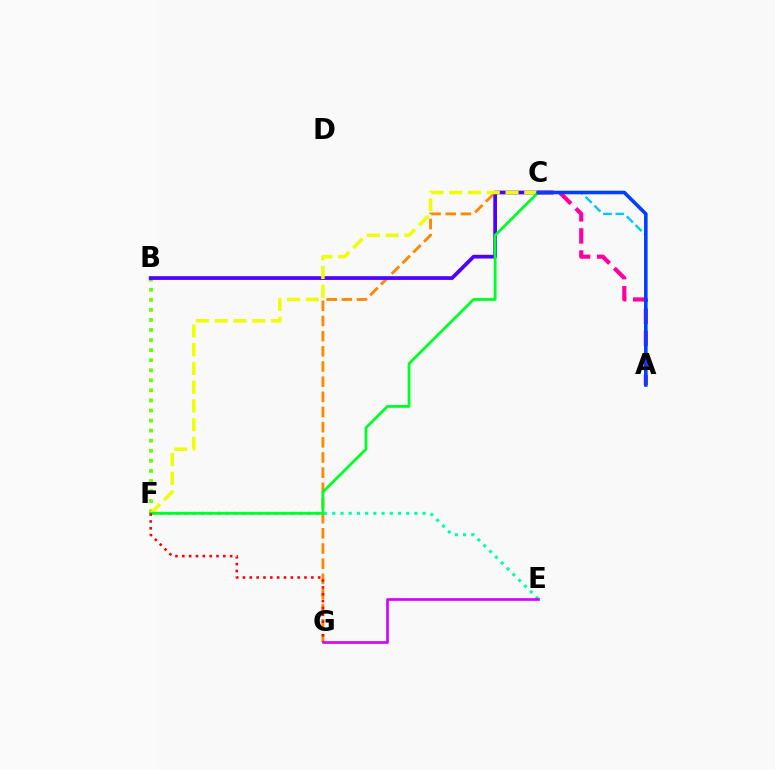{('C', 'G'): [{'color': '#ff8800', 'line_style': 'dashed', 'thickness': 2.06}], ('B', 'F'): [{'color': '#66ff00', 'line_style': 'dotted', 'thickness': 2.73}], ('B', 'C'): [{'color': '#4f00ff', 'line_style': 'solid', 'thickness': 2.68}], ('E', 'F'): [{'color': '#00ffaf', 'line_style': 'dotted', 'thickness': 2.23}], ('A', 'C'): [{'color': '#ff00a0', 'line_style': 'dashed', 'thickness': 3.0}, {'color': '#00c7ff', 'line_style': 'dashed', 'thickness': 1.67}, {'color': '#003fff', 'line_style': 'solid', 'thickness': 2.58}], ('C', 'F'): [{'color': '#eeff00', 'line_style': 'dashed', 'thickness': 2.55}, {'color': '#00ff27', 'line_style': 'solid', 'thickness': 2.02}], ('E', 'G'): [{'color': '#d600ff', 'line_style': 'solid', 'thickness': 1.91}], ('F', 'G'): [{'color': '#ff0000', 'line_style': 'dotted', 'thickness': 1.86}]}